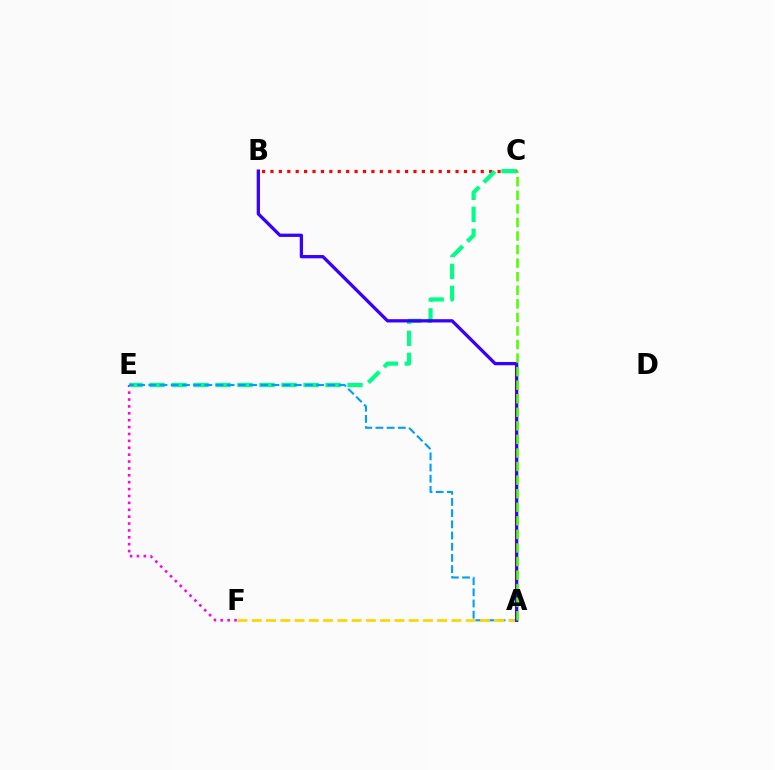{('E', 'F'): [{'color': '#ff00ed', 'line_style': 'dotted', 'thickness': 1.87}], ('B', 'C'): [{'color': '#ff0000', 'line_style': 'dotted', 'thickness': 2.29}], ('C', 'E'): [{'color': '#00ff86', 'line_style': 'dashed', 'thickness': 2.99}], ('A', 'E'): [{'color': '#009eff', 'line_style': 'dashed', 'thickness': 1.52}], ('A', 'F'): [{'color': '#ffd500', 'line_style': 'dashed', 'thickness': 1.94}], ('A', 'B'): [{'color': '#3700ff', 'line_style': 'solid', 'thickness': 2.36}], ('A', 'C'): [{'color': '#4fff00', 'line_style': 'dashed', 'thickness': 1.84}]}